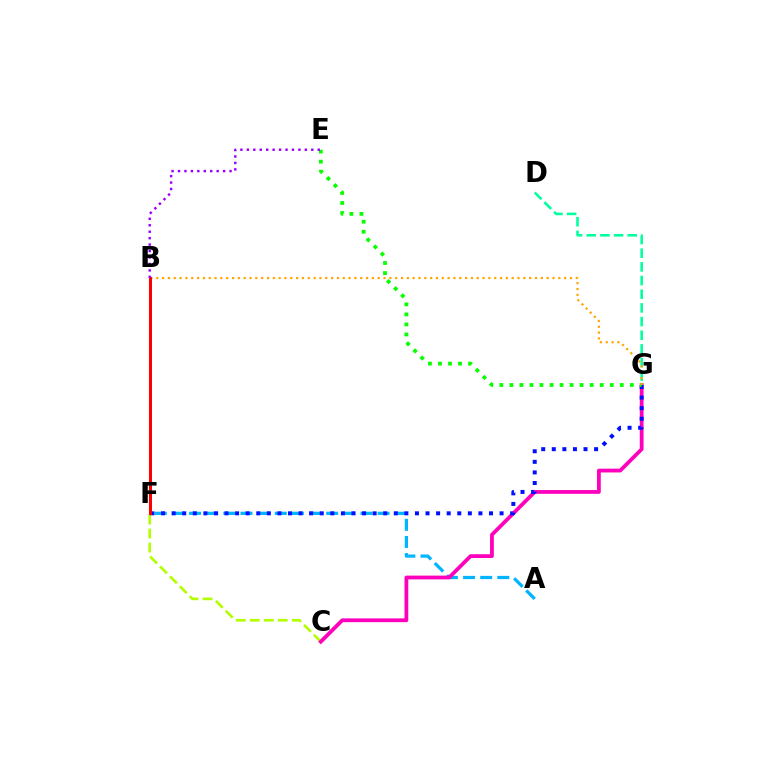{('C', 'F'): [{'color': '#b3ff00', 'line_style': 'dashed', 'thickness': 1.9}], ('A', 'F'): [{'color': '#00b5ff', 'line_style': 'dashed', 'thickness': 2.33}], ('D', 'G'): [{'color': '#00ff9d', 'line_style': 'dashed', 'thickness': 1.86}], ('C', 'G'): [{'color': '#ff00bd', 'line_style': 'solid', 'thickness': 2.72}], ('F', 'G'): [{'color': '#0010ff', 'line_style': 'dotted', 'thickness': 2.87}], ('E', 'G'): [{'color': '#08ff00', 'line_style': 'dotted', 'thickness': 2.73}], ('B', 'G'): [{'color': '#ffa500', 'line_style': 'dotted', 'thickness': 1.58}], ('B', 'F'): [{'color': '#ff0000', 'line_style': 'solid', 'thickness': 2.17}], ('B', 'E'): [{'color': '#9b00ff', 'line_style': 'dotted', 'thickness': 1.75}]}